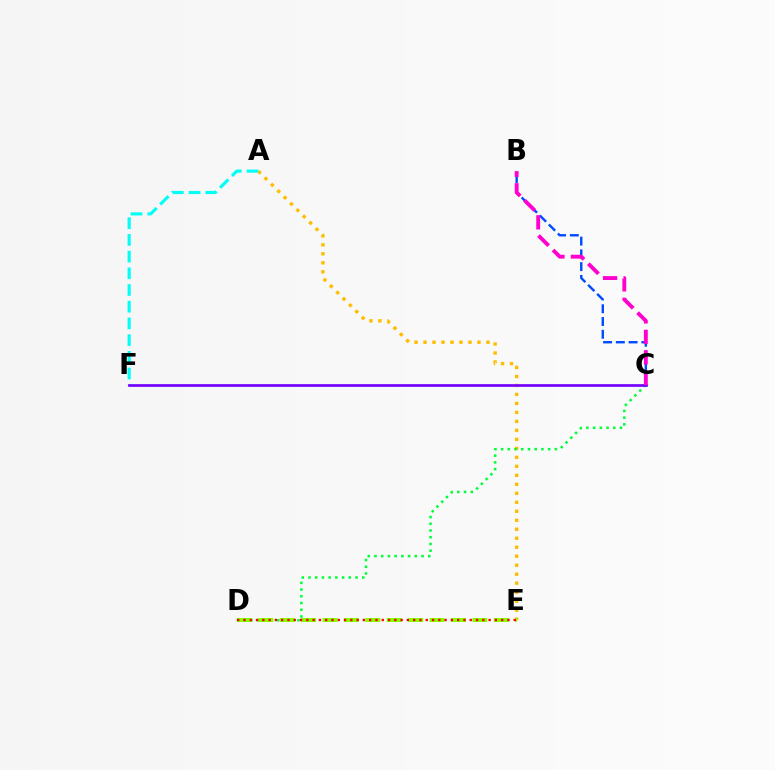{('A', 'E'): [{'color': '#ffbd00', 'line_style': 'dotted', 'thickness': 2.44}], ('B', 'C'): [{'color': '#004bff', 'line_style': 'dashed', 'thickness': 1.73}, {'color': '#ff00cf', 'line_style': 'dashed', 'thickness': 2.78}], ('C', 'D'): [{'color': '#00ff39', 'line_style': 'dotted', 'thickness': 1.83}], ('A', 'F'): [{'color': '#00fff6', 'line_style': 'dashed', 'thickness': 2.27}], ('C', 'F'): [{'color': '#7200ff', 'line_style': 'solid', 'thickness': 1.94}], ('D', 'E'): [{'color': '#84ff00', 'line_style': 'dashed', 'thickness': 2.91}, {'color': '#ff0000', 'line_style': 'dotted', 'thickness': 1.71}]}